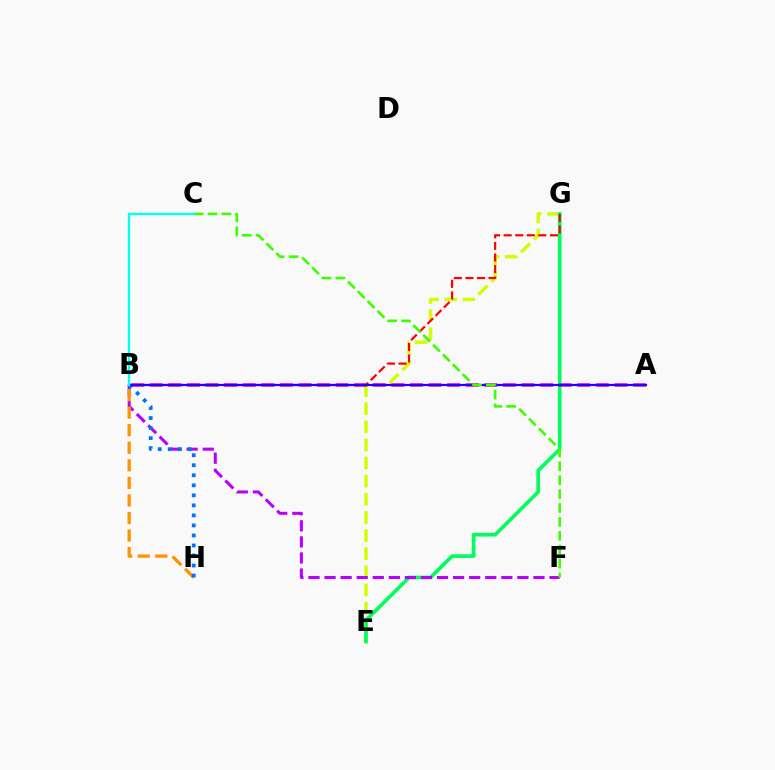{('E', 'G'): [{'color': '#d1ff00', 'line_style': 'dashed', 'thickness': 2.46}, {'color': '#00ff5c', 'line_style': 'solid', 'thickness': 2.63}], ('A', 'B'): [{'color': '#ff00ac', 'line_style': 'dashed', 'thickness': 2.53}, {'color': '#2500ff', 'line_style': 'solid', 'thickness': 1.58}], ('B', 'G'): [{'color': '#ff0000', 'line_style': 'dashed', 'thickness': 1.57}], ('B', 'F'): [{'color': '#b900ff', 'line_style': 'dashed', 'thickness': 2.18}], ('B', 'H'): [{'color': '#ff9400', 'line_style': 'dashed', 'thickness': 2.39}, {'color': '#0074ff', 'line_style': 'dotted', 'thickness': 2.72}], ('C', 'F'): [{'color': '#3dff00', 'line_style': 'dashed', 'thickness': 1.89}], ('B', 'C'): [{'color': '#00fff6', 'line_style': 'solid', 'thickness': 1.69}]}